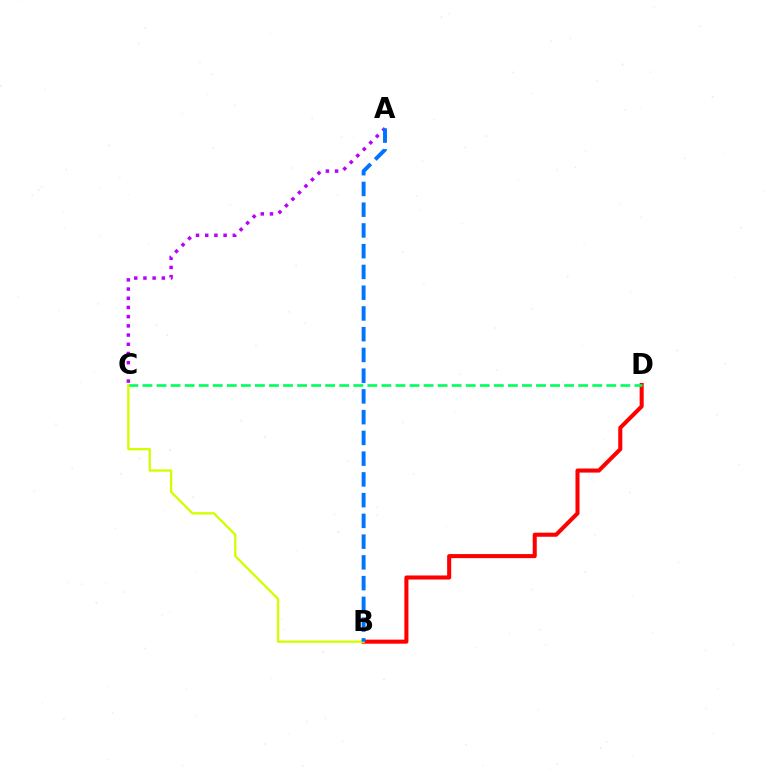{('A', 'C'): [{'color': '#b900ff', 'line_style': 'dotted', 'thickness': 2.5}], ('B', 'D'): [{'color': '#ff0000', 'line_style': 'solid', 'thickness': 2.92}], ('C', 'D'): [{'color': '#00ff5c', 'line_style': 'dashed', 'thickness': 1.91}], ('B', 'C'): [{'color': '#d1ff00', 'line_style': 'solid', 'thickness': 1.68}], ('A', 'B'): [{'color': '#0074ff', 'line_style': 'dashed', 'thickness': 2.82}]}